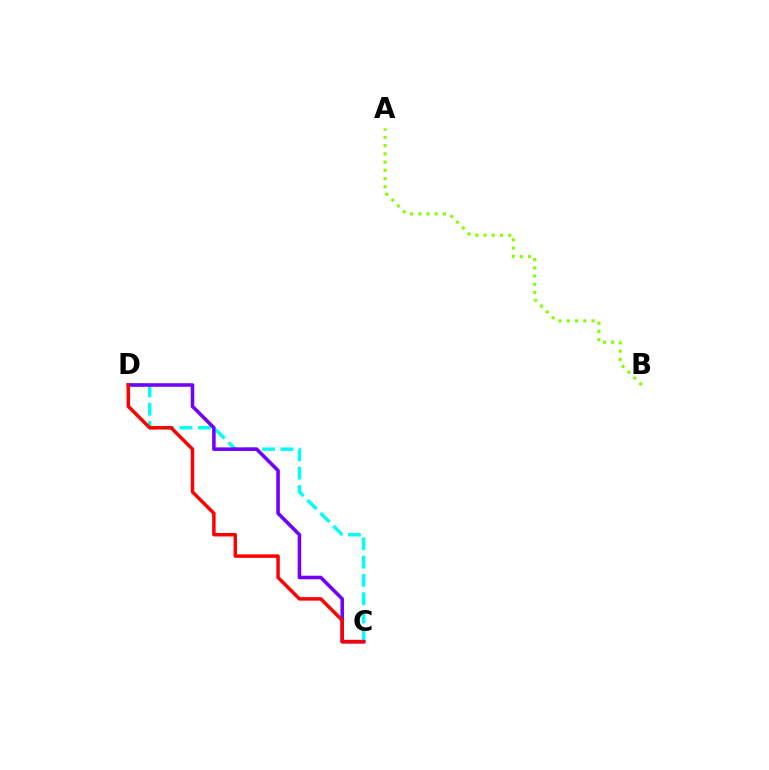{('C', 'D'): [{'color': '#00fff6', 'line_style': 'dashed', 'thickness': 2.48}, {'color': '#7200ff', 'line_style': 'solid', 'thickness': 2.57}, {'color': '#ff0000', 'line_style': 'solid', 'thickness': 2.5}], ('A', 'B'): [{'color': '#84ff00', 'line_style': 'dotted', 'thickness': 2.24}]}